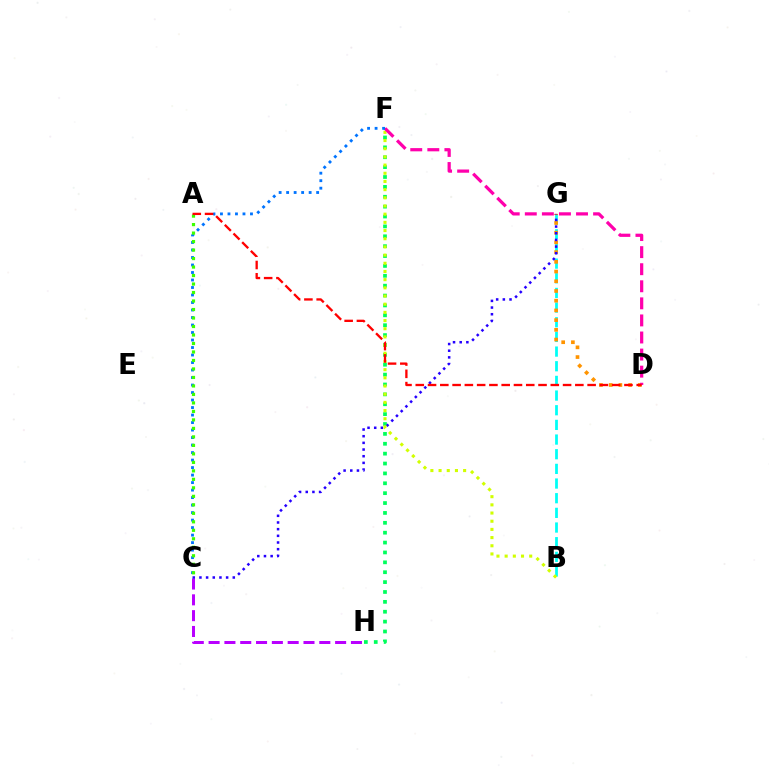{('B', 'G'): [{'color': '#00fff6', 'line_style': 'dashed', 'thickness': 1.99}], ('D', 'G'): [{'color': '#ff9400', 'line_style': 'dotted', 'thickness': 2.64}], ('F', 'H'): [{'color': '#00ff5c', 'line_style': 'dotted', 'thickness': 2.68}], ('C', 'H'): [{'color': '#b900ff', 'line_style': 'dashed', 'thickness': 2.15}], ('C', 'G'): [{'color': '#2500ff', 'line_style': 'dotted', 'thickness': 1.81}], ('B', 'F'): [{'color': '#d1ff00', 'line_style': 'dotted', 'thickness': 2.22}], ('D', 'F'): [{'color': '#ff00ac', 'line_style': 'dashed', 'thickness': 2.32}], ('C', 'F'): [{'color': '#0074ff', 'line_style': 'dotted', 'thickness': 2.04}], ('A', 'C'): [{'color': '#3dff00', 'line_style': 'dotted', 'thickness': 2.31}], ('A', 'D'): [{'color': '#ff0000', 'line_style': 'dashed', 'thickness': 1.67}]}